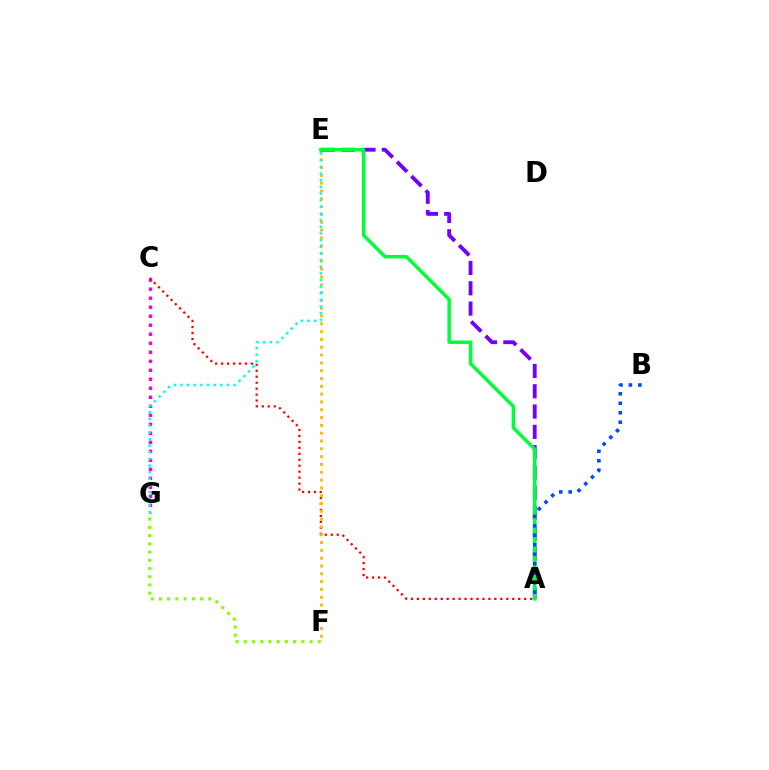{('C', 'G'): [{'color': '#ff00cf', 'line_style': 'dotted', 'thickness': 2.45}], ('A', 'C'): [{'color': '#ff0000', 'line_style': 'dotted', 'thickness': 1.62}], ('E', 'F'): [{'color': '#ffbd00', 'line_style': 'dotted', 'thickness': 2.12}], ('A', 'E'): [{'color': '#7200ff', 'line_style': 'dashed', 'thickness': 2.76}, {'color': '#00ff39', 'line_style': 'solid', 'thickness': 2.5}], ('E', 'G'): [{'color': '#00fff6', 'line_style': 'dotted', 'thickness': 1.81}], ('A', 'B'): [{'color': '#004bff', 'line_style': 'dotted', 'thickness': 2.57}], ('F', 'G'): [{'color': '#84ff00', 'line_style': 'dotted', 'thickness': 2.23}]}